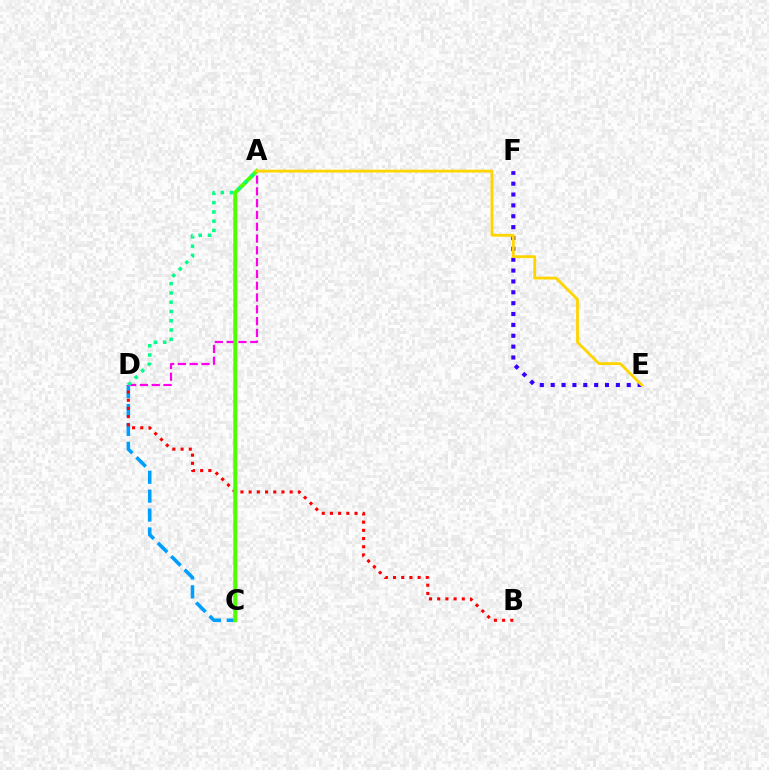{('C', 'D'): [{'color': '#009eff', 'line_style': 'dashed', 'thickness': 2.57}], ('B', 'D'): [{'color': '#ff0000', 'line_style': 'dotted', 'thickness': 2.23}], ('E', 'F'): [{'color': '#3700ff', 'line_style': 'dotted', 'thickness': 2.95}], ('A', 'D'): [{'color': '#ff00ed', 'line_style': 'dashed', 'thickness': 1.6}, {'color': '#00ff86', 'line_style': 'dotted', 'thickness': 2.52}], ('A', 'C'): [{'color': '#4fff00', 'line_style': 'solid', 'thickness': 2.87}], ('A', 'E'): [{'color': '#ffd500', 'line_style': 'solid', 'thickness': 2.02}]}